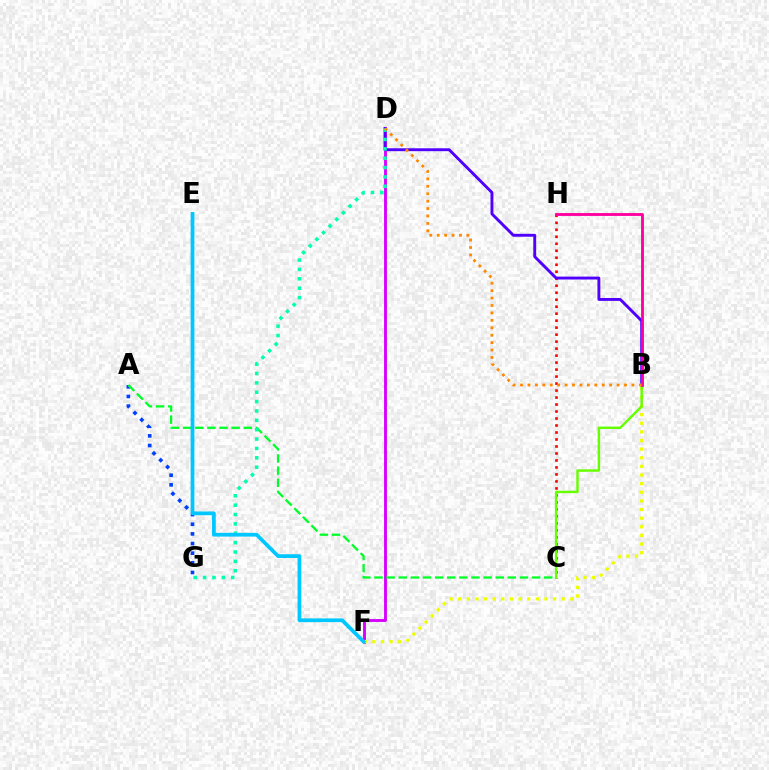{('D', 'F'): [{'color': '#d600ff', 'line_style': 'solid', 'thickness': 2.06}], ('C', 'H'): [{'color': '#ff0000', 'line_style': 'dotted', 'thickness': 1.9}], ('B', 'F'): [{'color': '#eeff00', 'line_style': 'dotted', 'thickness': 2.34}], ('A', 'G'): [{'color': '#003fff', 'line_style': 'dotted', 'thickness': 2.62}], ('B', 'D'): [{'color': '#4f00ff', 'line_style': 'solid', 'thickness': 2.09}, {'color': '#ff8800', 'line_style': 'dotted', 'thickness': 2.02}], ('B', 'C'): [{'color': '#66ff00', 'line_style': 'solid', 'thickness': 1.76}], ('A', 'C'): [{'color': '#00ff27', 'line_style': 'dashed', 'thickness': 1.65}], ('B', 'H'): [{'color': '#ff00a0', 'line_style': 'solid', 'thickness': 2.05}], ('D', 'G'): [{'color': '#00ffaf', 'line_style': 'dotted', 'thickness': 2.54}], ('E', 'F'): [{'color': '#00c7ff', 'line_style': 'solid', 'thickness': 2.69}]}